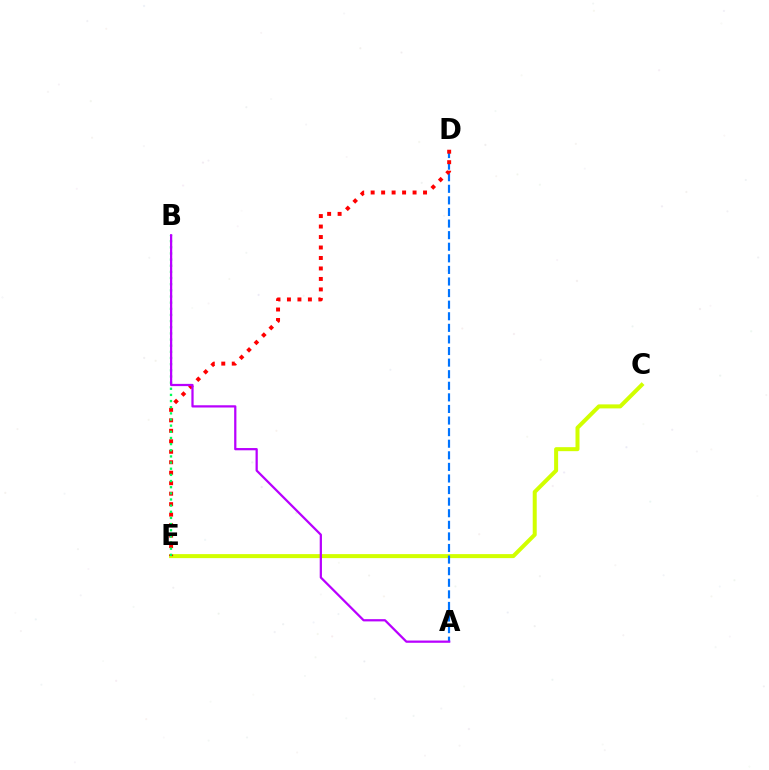{('C', 'E'): [{'color': '#d1ff00', 'line_style': 'solid', 'thickness': 2.88}], ('A', 'D'): [{'color': '#0074ff', 'line_style': 'dashed', 'thickness': 1.57}], ('D', 'E'): [{'color': '#ff0000', 'line_style': 'dotted', 'thickness': 2.85}], ('B', 'E'): [{'color': '#00ff5c', 'line_style': 'dotted', 'thickness': 1.67}], ('A', 'B'): [{'color': '#b900ff', 'line_style': 'solid', 'thickness': 1.62}]}